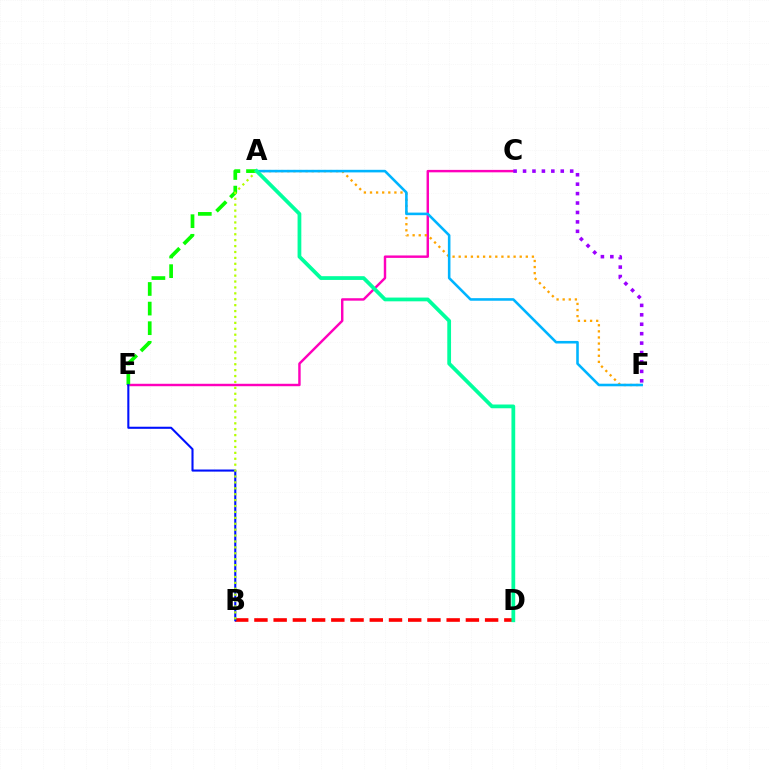{('C', 'E'): [{'color': '#ff00bd', 'line_style': 'solid', 'thickness': 1.75}], ('A', 'F'): [{'color': '#ffa500', 'line_style': 'dotted', 'thickness': 1.66}, {'color': '#00b5ff', 'line_style': 'solid', 'thickness': 1.86}], ('B', 'D'): [{'color': '#ff0000', 'line_style': 'dashed', 'thickness': 2.61}], ('A', 'E'): [{'color': '#08ff00', 'line_style': 'dashed', 'thickness': 2.66}], ('B', 'E'): [{'color': '#0010ff', 'line_style': 'solid', 'thickness': 1.5}], ('A', 'B'): [{'color': '#b3ff00', 'line_style': 'dotted', 'thickness': 1.61}], ('A', 'D'): [{'color': '#00ff9d', 'line_style': 'solid', 'thickness': 2.7}], ('C', 'F'): [{'color': '#9b00ff', 'line_style': 'dotted', 'thickness': 2.56}]}